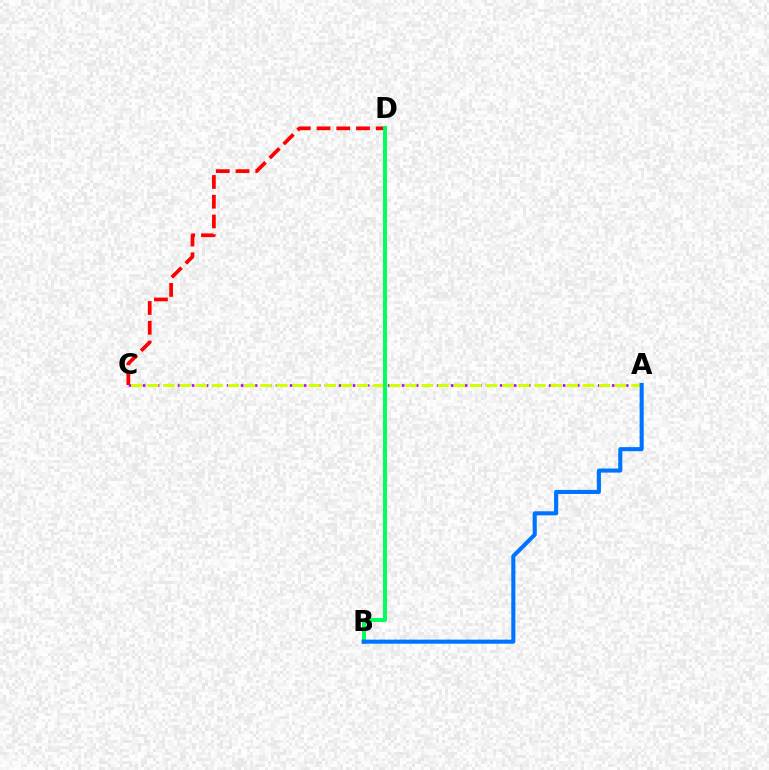{('C', 'D'): [{'color': '#ff0000', 'line_style': 'dashed', 'thickness': 2.68}], ('A', 'C'): [{'color': '#b900ff', 'line_style': 'dotted', 'thickness': 1.9}, {'color': '#d1ff00', 'line_style': 'dashed', 'thickness': 2.19}], ('B', 'D'): [{'color': '#00ff5c', 'line_style': 'solid', 'thickness': 2.86}], ('A', 'B'): [{'color': '#0074ff', 'line_style': 'solid', 'thickness': 2.94}]}